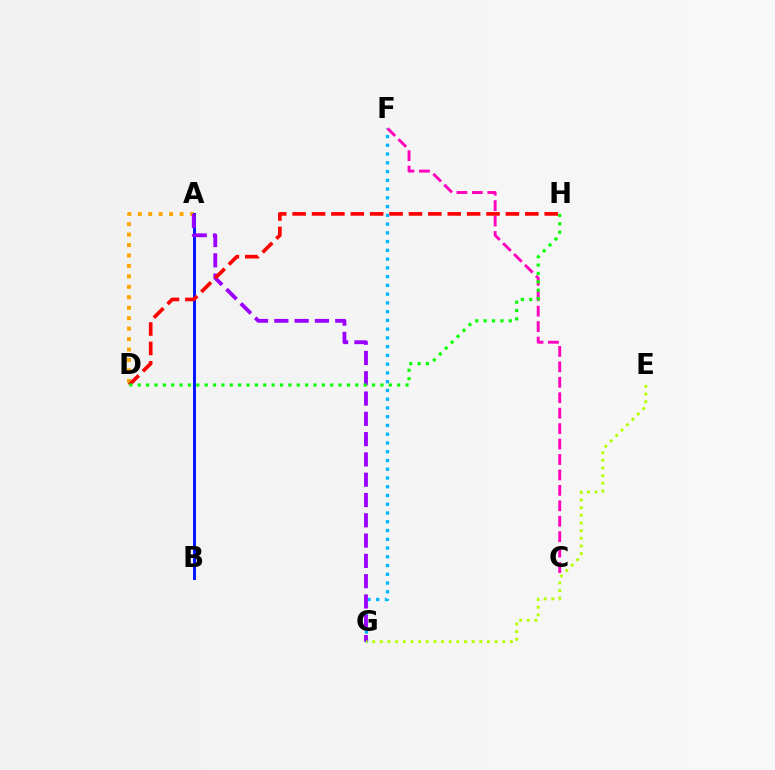{('F', 'G'): [{'color': '#00b5ff', 'line_style': 'dotted', 'thickness': 2.38}], ('C', 'F'): [{'color': '#ff00bd', 'line_style': 'dashed', 'thickness': 2.1}], ('A', 'D'): [{'color': '#ffa500', 'line_style': 'dotted', 'thickness': 2.84}], ('A', 'B'): [{'color': '#00ff9d', 'line_style': 'dotted', 'thickness': 2.0}, {'color': '#0010ff', 'line_style': 'solid', 'thickness': 2.1}], ('A', 'G'): [{'color': '#9b00ff', 'line_style': 'dashed', 'thickness': 2.76}], ('D', 'H'): [{'color': '#ff0000', 'line_style': 'dashed', 'thickness': 2.63}, {'color': '#08ff00', 'line_style': 'dotted', 'thickness': 2.27}], ('E', 'G'): [{'color': '#b3ff00', 'line_style': 'dotted', 'thickness': 2.08}]}